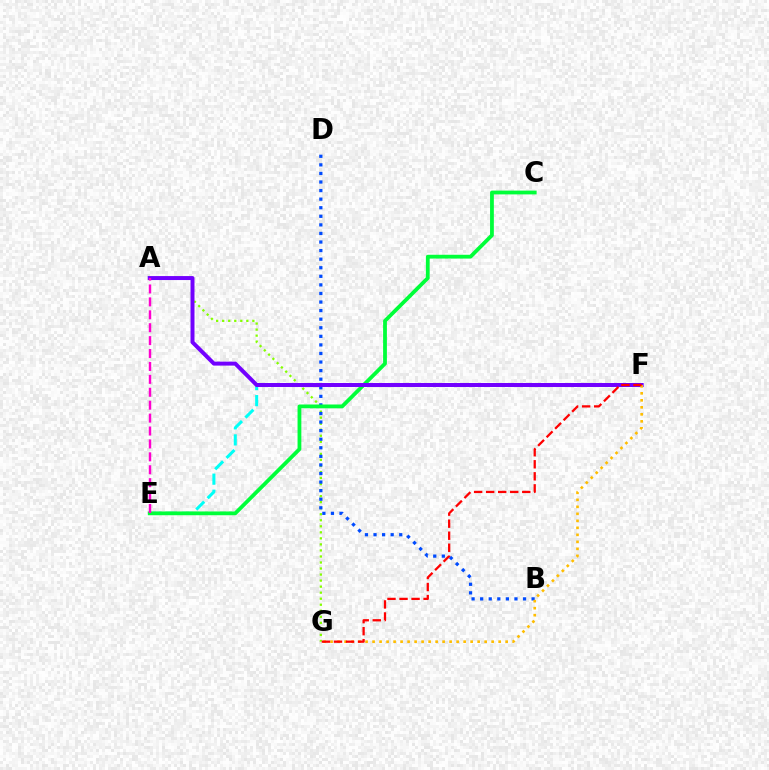{('A', 'G'): [{'color': '#84ff00', 'line_style': 'dotted', 'thickness': 1.64}], ('B', 'D'): [{'color': '#004bff', 'line_style': 'dotted', 'thickness': 2.33}], ('E', 'F'): [{'color': '#00fff6', 'line_style': 'dashed', 'thickness': 2.18}], ('C', 'E'): [{'color': '#00ff39', 'line_style': 'solid', 'thickness': 2.73}], ('A', 'F'): [{'color': '#7200ff', 'line_style': 'solid', 'thickness': 2.86}], ('F', 'G'): [{'color': '#ffbd00', 'line_style': 'dotted', 'thickness': 1.9}, {'color': '#ff0000', 'line_style': 'dashed', 'thickness': 1.64}], ('A', 'E'): [{'color': '#ff00cf', 'line_style': 'dashed', 'thickness': 1.75}]}